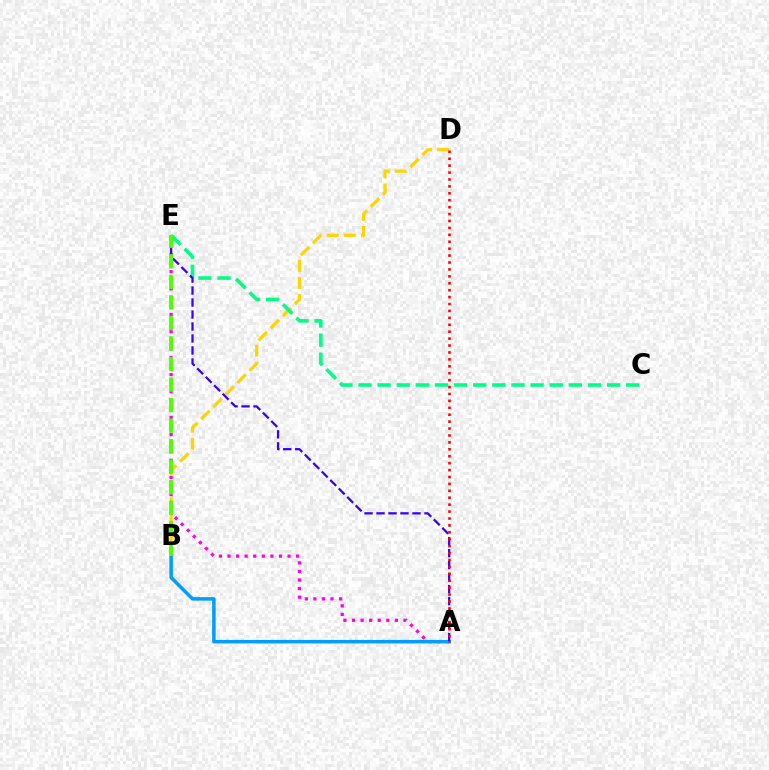{('B', 'D'): [{'color': '#ffd500', 'line_style': 'dashed', 'thickness': 2.32}], ('A', 'E'): [{'color': '#ff00ed', 'line_style': 'dotted', 'thickness': 2.33}, {'color': '#3700ff', 'line_style': 'dashed', 'thickness': 1.63}], ('A', 'B'): [{'color': '#009eff', 'line_style': 'solid', 'thickness': 2.54}], ('C', 'E'): [{'color': '#00ff86', 'line_style': 'dashed', 'thickness': 2.6}], ('B', 'E'): [{'color': '#4fff00', 'line_style': 'dashed', 'thickness': 2.79}], ('A', 'D'): [{'color': '#ff0000', 'line_style': 'dotted', 'thickness': 1.88}]}